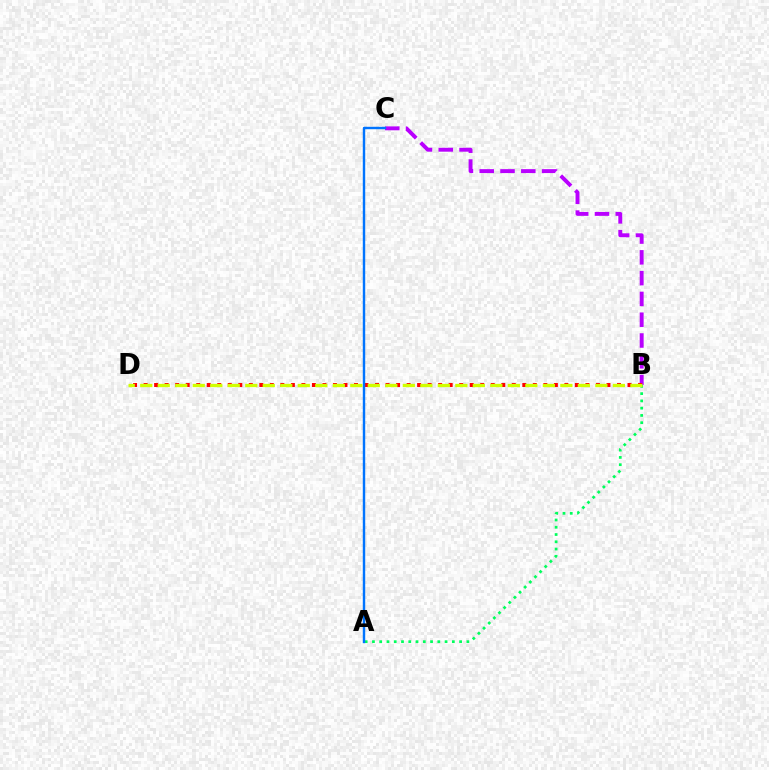{('A', 'B'): [{'color': '#00ff5c', 'line_style': 'dotted', 'thickness': 1.97}], ('B', 'C'): [{'color': '#b900ff', 'line_style': 'dashed', 'thickness': 2.82}], ('B', 'D'): [{'color': '#ff0000', 'line_style': 'dotted', 'thickness': 2.86}, {'color': '#d1ff00', 'line_style': 'dashed', 'thickness': 2.38}], ('A', 'C'): [{'color': '#0074ff', 'line_style': 'solid', 'thickness': 1.75}]}